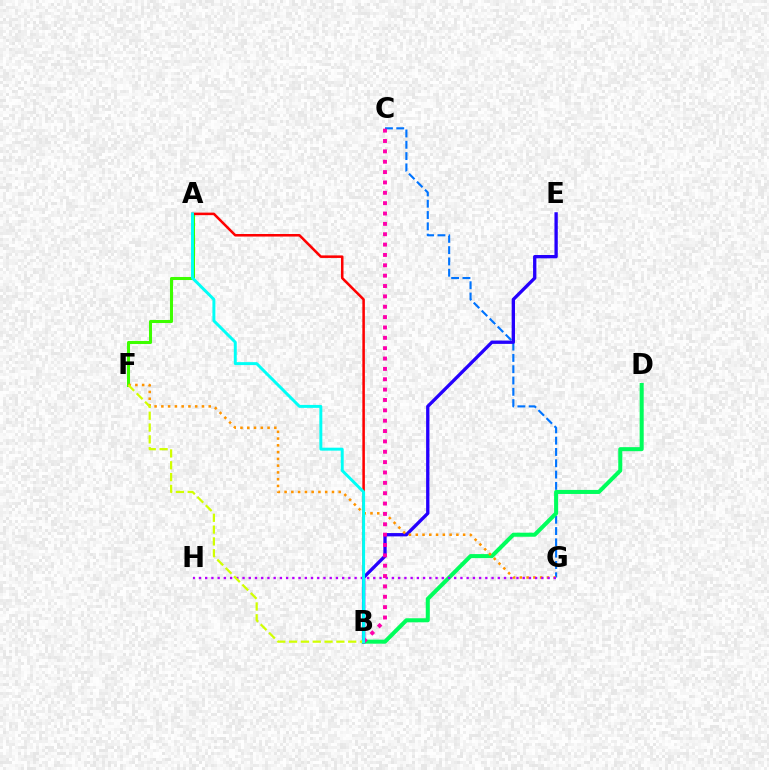{('C', 'G'): [{'color': '#0074ff', 'line_style': 'dashed', 'thickness': 1.54}], ('A', 'F'): [{'color': '#3dff00', 'line_style': 'solid', 'thickness': 2.19}], ('A', 'B'): [{'color': '#ff0000', 'line_style': 'solid', 'thickness': 1.83}, {'color': '#00fff6', 'line_style': 'solid', 'thickness': 2.12}], ('B', 'D'): [{'color': '#00ff5c', 'line_style': 'solid', 'thickness': 2.91}], ('B', 'E'): [{'color': '#2500ff', 'line_style': 'solid', 'thickness': 2.39}], ('F', 'G'): [{'color': '#ff9400', 'line_style': 'dotted', 'thickness': 1.84}], ('G', 'H'): [{'color': '#b900ff', 'line_style': 'dotted', 'thickness': 1.69}], ('B', 'C'): [{'color': '#ff00ac', 'line_style': 'dotted', 'thickness': 2.81}], ('B', 'F'): [{'color': '#d1ff00', 'line_style': 'dashed', 'thickness': 1.61}]}